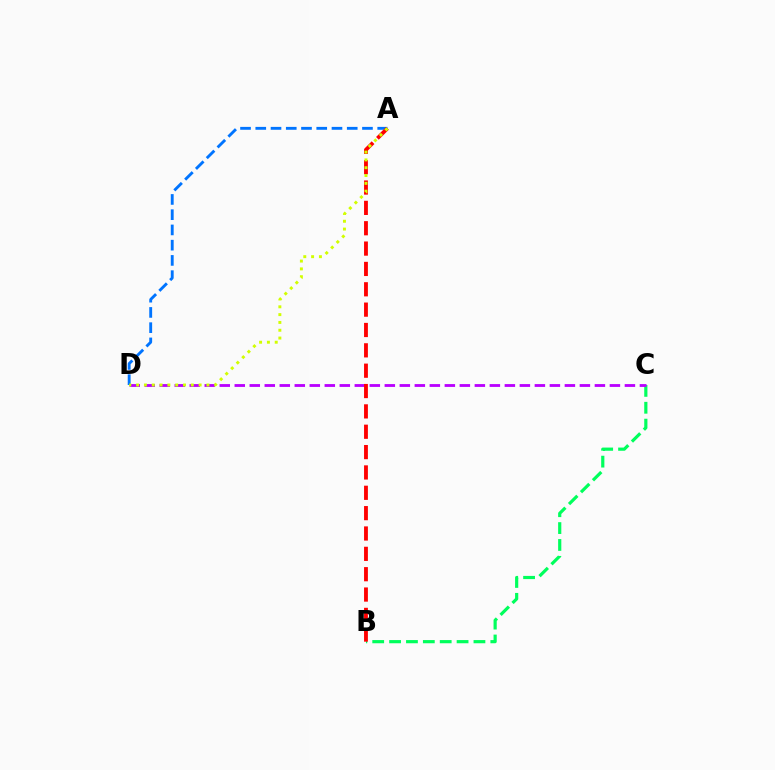{('B', 'C'): [{'color': '#00ff5c', 'line_style': 'dashed', 'thickness': 2.29}], ('C', 'D'): [{'color': '#b900ff', 'line_style': 'dashed', 'thickness': 2.04}], ('A', 'D'): [{'color': '#0074ff', 'line_style': 'dashed', 'thickness': 2.07}, {'color': '#d1ff00', 'line_style': 'dotted', 'thickness': 2.12}], ('A', 'B'): [{'color': '#ff0000', 'line_style': 'dashed', 'thickness': 2.76}]}